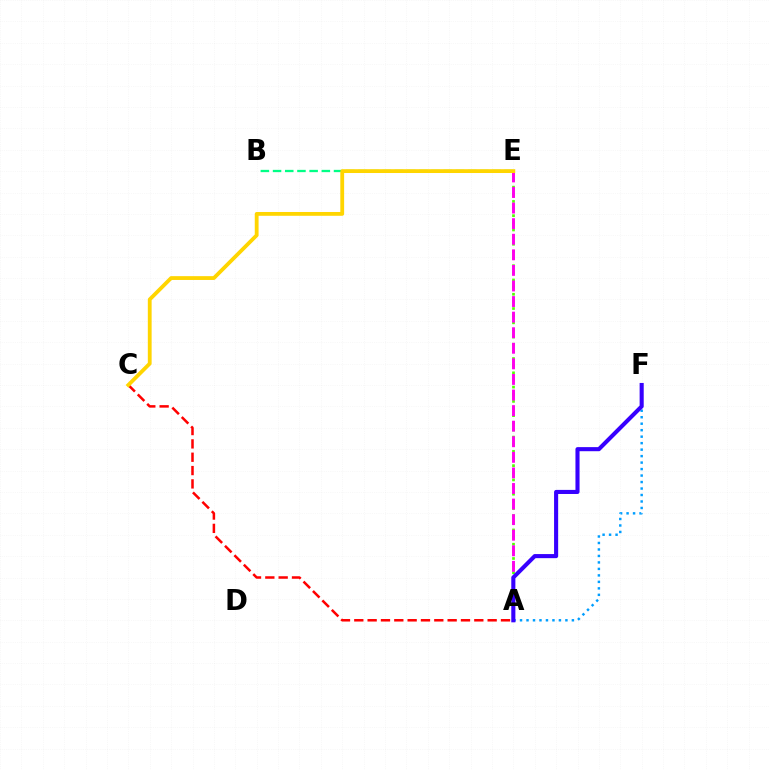{('A', 'E'): [{'color': '#4fff00', 'line_style': 'dotted', 'thickness': 1.94}, {'color': '#ff00ed', 'line_style': 'dashed', 'thickness': 2.12}], ('A', 'C'): [{'color': '#ff0000', 'line_style': 'dashed', 'thickness': 1.81}], ('A', 'F'): [{'color': '#009eff', 'line_style': 'dotted', 'thickness': 1.76}, {'color': '#3700ff', 'line_style': 'solid', 'thickness': 2.95}], ('B', 'E'): [{'color': '#00ff86', 'line_style': 'dashed', 'thickness': 1.66}], ('C', 'E'): [{'color': '#ffd500', 'line_style': 'solid', 'thickness': 2.74}]}